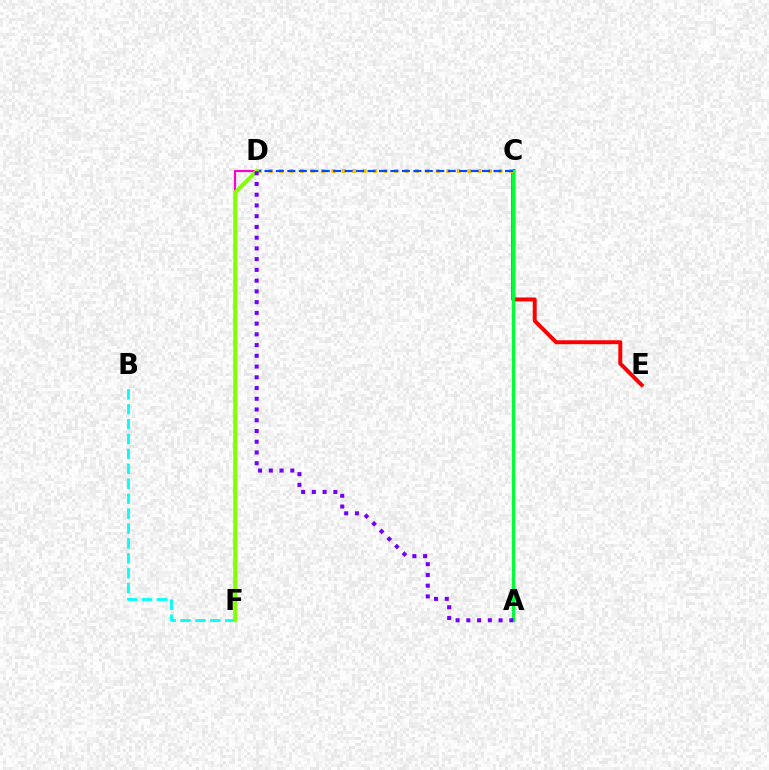{('C', 'E'): [{'color': '#ff0000', 'line_style': 'solid', 'thickness': 2.83}], ('D', 'F'): [{'color': '#ff00cf', 'line_style': 'solid', 'thickness': 1.55}, {'color': '#84ff00', 'line_style': 'solid', 'thickness': 2.92}], ('A', 'C'): [{'color': '#00ff39', 'line_style': 'solid', 'thickness': 2.35}], ('C', 'D'): [{'color': '#ffbd00', 'line_style': 'dotted', 'thickness': 2.84}, {'color': '#004bff', 'line_style': 'dashed', 'thickness': 1.56}], ('B', 'F'): [{'color': '#00fff6', 'line_style': 'dashed', 'thickness': 2.03}], ('A', 'D'): [{'color': '#7200ff', 'line_style': 'dotted', 'thickness': 2.92}]}